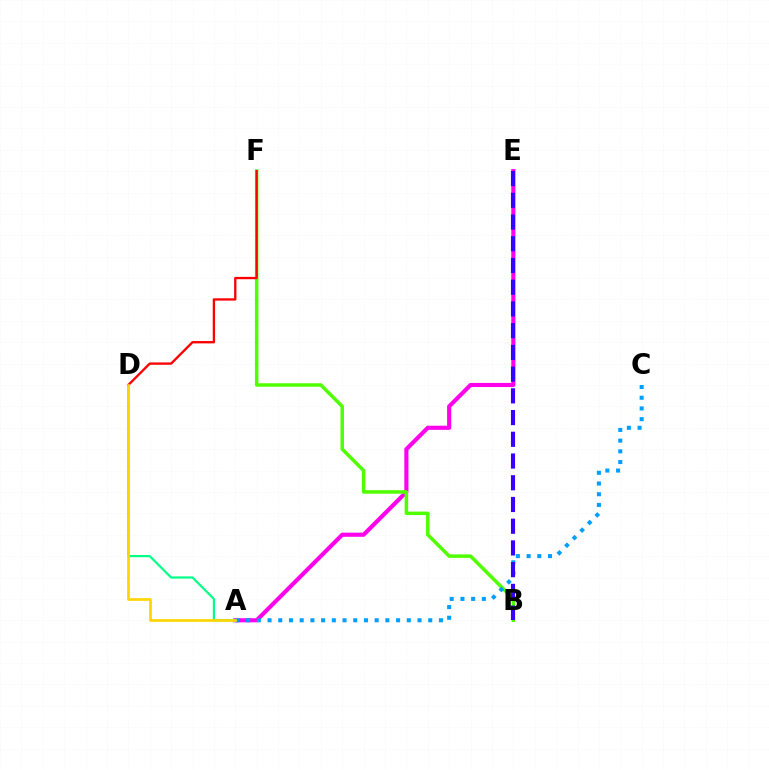{('A', 'E'): [{'color': '#ff00ed', 'line_style': 'solid', 'thickness': 2.97}], ('B', 'F'): [{'color': '#4fff00', 'line_style': 'solid', 'thickness': 2.52}], ('A', 'C'): [{'color': '#009eff', 'line_style': 'dotted', 'thickness': 2.91}], ('B', 'E'): [{'color': '#3700ff', 'line_style': 'dashed', 'thickness': 2.95}], ('A', 'D'): [{'color': '#00ff86', 'line_style': 'solid', 'thickness': 1.57}, {'color': '#ffd500', 'line_style': 'solid', 'thickness': 1.93}], ('D', 'F'): [{'color': '#ff0000', 'line_style': 'solid', 'thickness': 1.68}]}